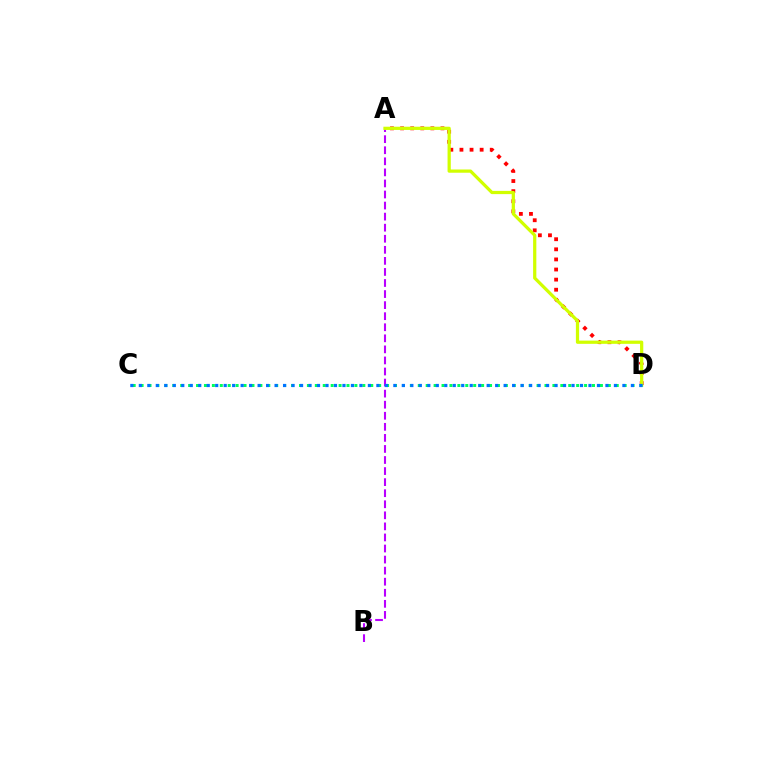{('A', 'D'): [{'color': '#ff0000', 'line_style': 'dotted', 'thickness': 2.74}, {'color': '#d1ff00', 'line_style': 'solid', 'thickness': 2.33}], ('A', 'B'): [{'color': '#b900ff', 'line_style': 'dashed', 'thickness': 1.5}], ('C', 'D'): [{'color': '#00ff5c', 'line_style': 'dotted', 'thickness': 2.15}, {'color': '#0074ff', 'line_style': 'dotted', 'thickness': 2.31}]}